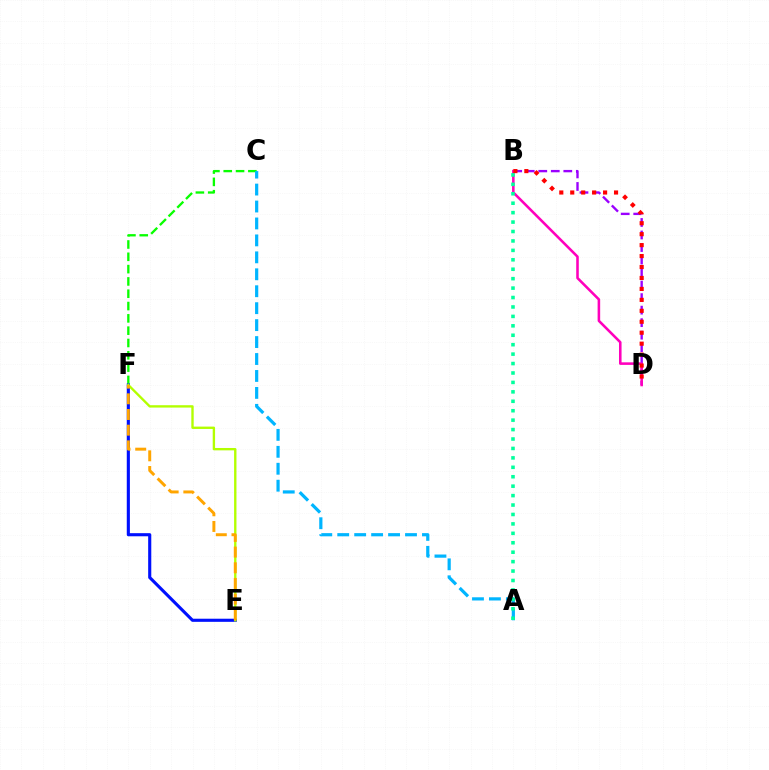{('C', 'F'): [{'color': '#08ff00', 'line_style': 'dashed', 'thickness': 1.67}], ('B', 'D'): [{'color': '#9b00ff', 'line_style': 'dashed', 'thickness': 1.7}, {'color': '#ff00bd', 'line_style': 'solid', 'thickness': 1.85}, {'color': '#ff0000', 'line_style': 'dotted', 'thickness': 2.98}], ('E', 'F'): [{'color': '#0010ff', 'line_style': 'solid', 'thickness': 2.25}, {'color': '#b3ff00', 'line_style': 'solid', 'thickness': 1.7}, {'color': '#ffa500', 'line_style': 'dashed', 'thickness': 2.13}], ('A', 'C'): [{'color': '#00b5ff', 'line_style': 'dashed', 'thickness': 2.3}], ('A', 'B'): [{'color': '#00ff9d', 'line_style': 'dotted', 'thickness': 2.56}]}